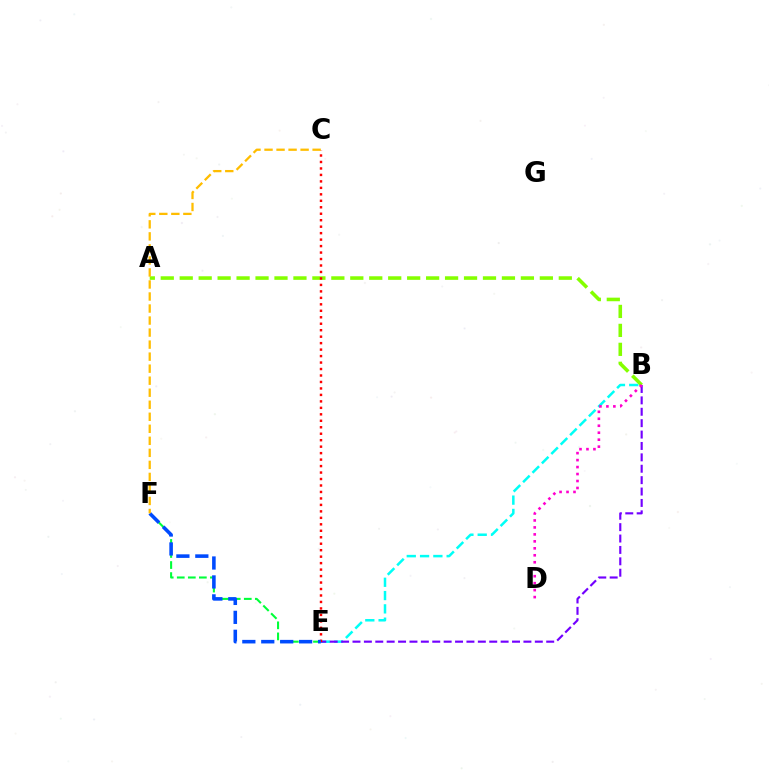{('B', 'E'): [{'color': '#00fff6', 'line_style': 'dashed', 'thickness': 1.81}, {'color': '#7200ff', 'line_style': 'dashed', 'thickness': 1.55}], ('A', 'B'): [{'color': '#84ff00', 'line_style': 'dashed', 'thickness': 2.57}], ('B', 'D'): [{'color': '#ff00cf', 'line_style': 'dotted', 'thickness': 1.89}], ('C', 'E'): [{'color': '#ff0000', 'line_style': 'dotted', 'thickness': 1.76}], ('E', 'F'): [{'color': '#00ff39', 'line_style': 'dashed', 'thickness': 1.5}, {'color': '#004bff', 'line_style': 'dashed', 'thickness': 2.57}], ('C', 'F'): [{'color': '#ffbd00', 'line_style': 'dashed', 'thickness': 1.63}]}